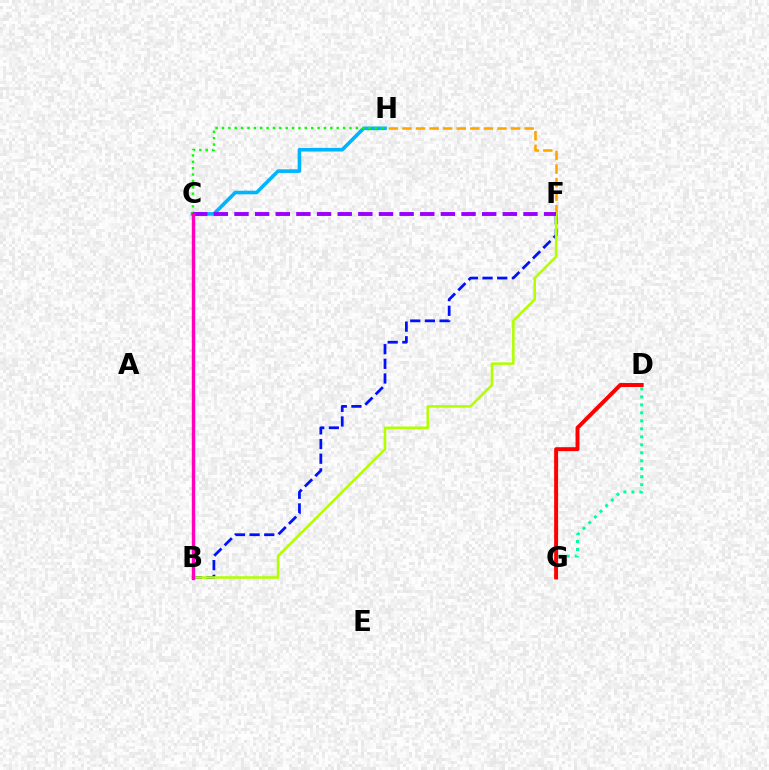{('C', 'H'): [{'color': '#00b5ff', 'line_style': 'solid', 'thickness': 2.61}, {'color': '#08ff00', 'line_style': 'dotted', 'thickness': 1.73}], ('B', 'F'): [{'color': '#0010ff', 'line_style': 'dashed', 'thickness': 1.99}, {'color': '#b3ff00', 'line_style': 'solid', 'thickness': 1.85}], ('F', 'H'): [{'color': '#ffa500', 'line_style': 'dashed', 'thickness': 1.84}], ('D', 'G'): [{'color': '#00ff9d', 'line_style': 'dotted', 'thickness': 2.17}, {'color': '#ff0000', 'line_style': 'solid', 'thickness': 2.84}], ('C', 'F'): [{'color': '#9b00ff', 'line_style': 'dashed', 'thickness': 2.8}], ('B', 'C'): [{'color': '#ff00bd', 'line_style': 'solid', 'thickness': 2.45}]}